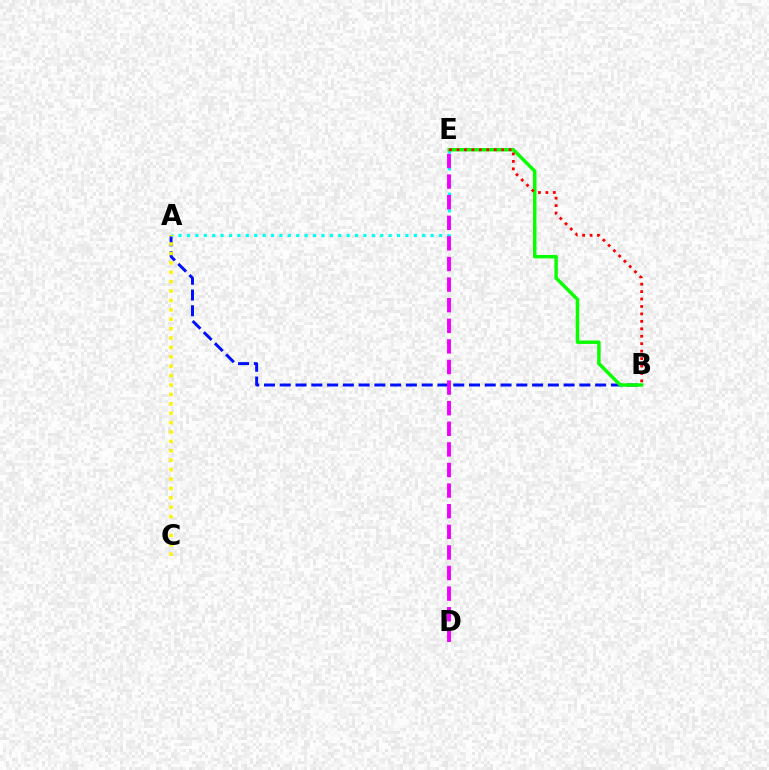{('A', 'B'): [{'color': '#0010ff', 'line_style': 'dashed', 'thickness': 2.14}], ('A', 'E'): [{'color': '#00fff6', 'line_style': 'dotted', 'thickness': 2.28}], ('B', 'E'): [{'color': '#08ff00', 'line_style': 'solid', 'thickness': 2.47}, {'color': '#ff0000', 'line_style': 'dotted', 'thickness': 2.02}], ('A', 'C'): [{'color': '#fcf500', 'line_style': 'dotted', 'thickness': 2.55}], ('D', 'E'): [{'color': '#ee00ff', 'line_style': 'dashed', 'thickness': 2.8}]}